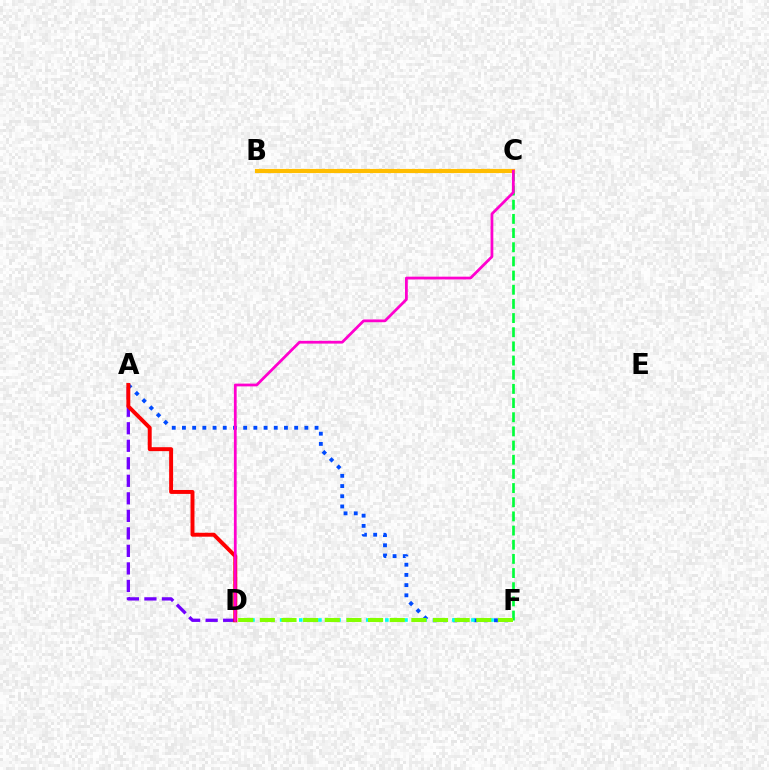{('C', 'F'): [{'color': '#00ff39', 'line_style': 'dashed', 'thickness': 1.92}], ('A', 'F'): [{'color': '#004bff', 'line_style': 'dotted', 'thickness': 2.77}], ('B', 'C'): [{'color': '#ffbd00', 'line_style': 'solid', 'thickness': 2.99}], ('A', 'D'): [{'color': '#7200ff', 'line_style': 'dashed', 'thickness': 2.38}, {'color': '#ff0000', 'line_style': 'solid', 'thickness': 2.83}], ('D', 'F'): [{'color': '#00fff6', 'line_style': 'dotted', 'thickness': 2.6}, {'color': '#84ff00', 'line_style': 'dashed', 'thickness': 2.94}], ('C', 'D'): [{'color': '#ff00cf', 'line_style': 'solid', 'thickness': 1.99}]}